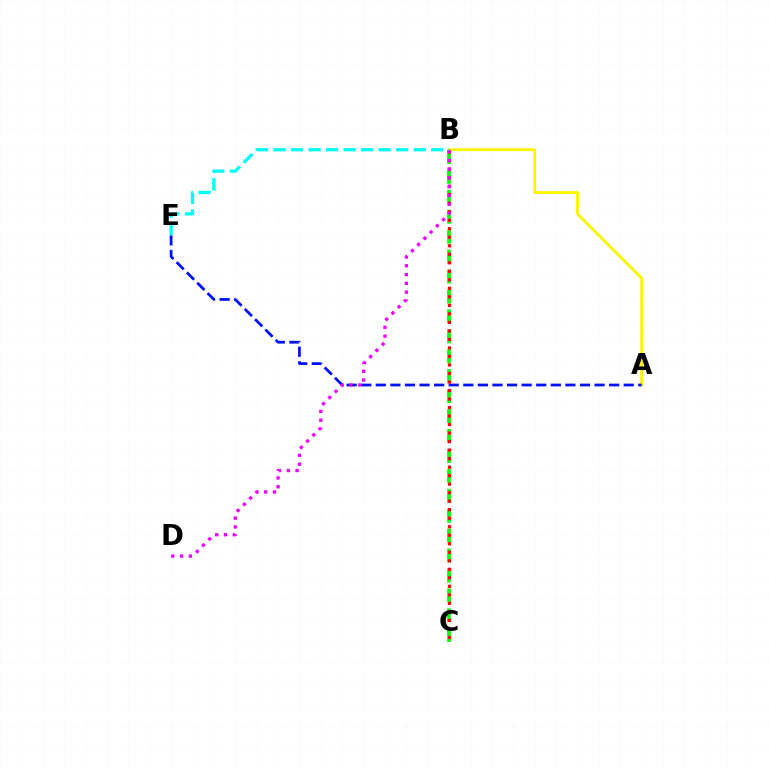{('B', 'C'): [{'color': '#08ff00', 'line_style': 'dashed', 'thickness': 2.71}, {'color': '#ff0000', 'line_style': 'dotted', 'thickness': 2.31}], ('A', 'B'): [{'color': '#fcf500', 'line_style': 'solid', 'thickness': 2.05}], ('A', 'E'): [{'color': '#0010ff', 'line_style': 'dashed', 'thickness': 1.98}], ('B', 'D'): [{'color': '#ee00ff', 'line_style': 'dotted', 'thickness': 2.39}], ('B', 'E'): [{'color': '#00fff6', 'line_style': 'dashed', 'thickness': 2.38}]}